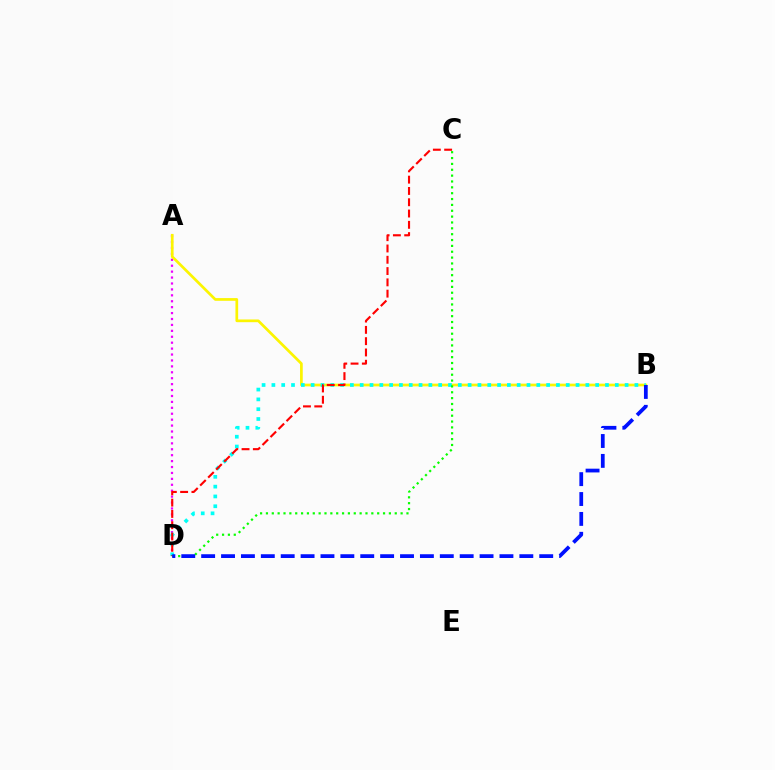{('A', 'D'): [{'color': '#ee00ff', 'line_style': 'dotted', 'thickness': 1.61}], ('A', 'B'): [{'color': '#fcf500', 'line_style': 'solid', 'thickness': 1.95}], ('B', 'D'): [{'color': '#00fff6', 'line_style': 'dotted', 'thickness': 2.67}, {'color': '#0010ff', 'line_style': 'dashed', 'thickness': 2.7}], ('C', 'D'): [{'color': '#ff0000', 'line_style': 'dashed', 'thickness': 1.53}, {'color': '#08ff00', 'line_style': 'dotted', 'thickness': 1.59}]}